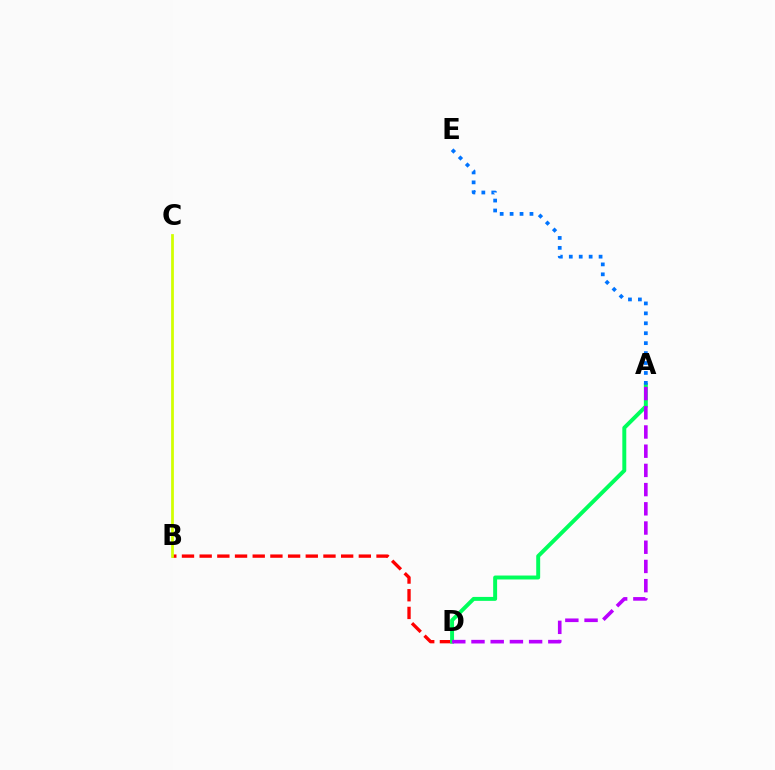{('B', 'D'): [{'color': '#ff0000', 'line_style': 'dashed', 'thickness': 2.4}], ('A', 'D'): [{'color': '#00ff5c', 'line_style': 'solid', 'thickness': 2.84}, {'color': '#b900ff', 'line_style': 'dashed', 'thickness': 2.61}], ('B', 'C'): [{'color': '#d1ff00', 'line_style': 'solid', 'thickness': 1.98}], ('A', 'E'): [{'color': '#0074ff', 'line_style': 'dotted', 'thickness': 2.7}]}